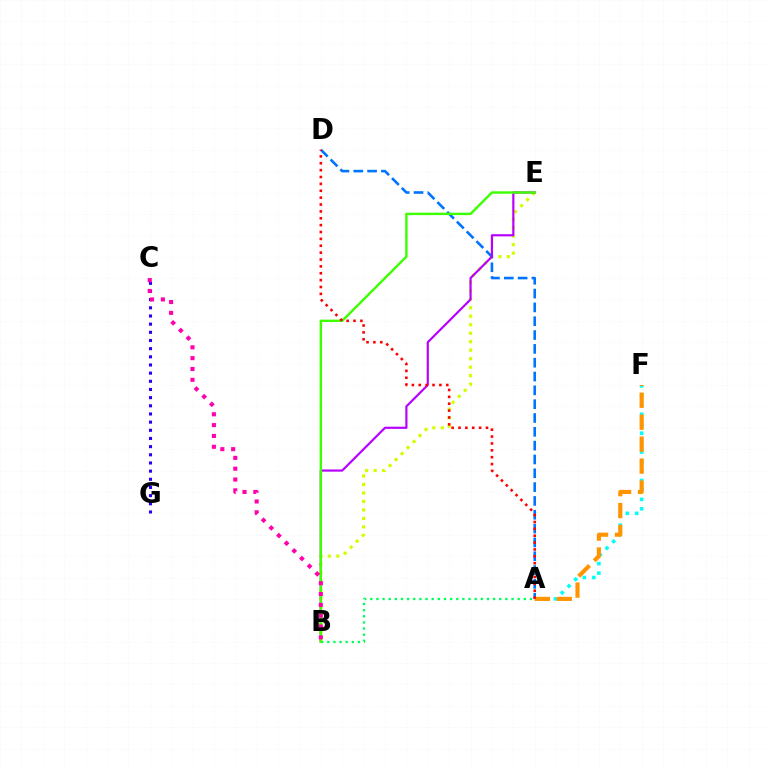{('B', 'E'): [{'color': '#d1ff00', 'line_style': 'dotted', 'thickness': 2.31}, {'color': '#b900ff', 'line_style': 'solid', 'thickness': 1.57}, {'color': '#3dff00', 'line_style': 'solid', 'thickness': 1.74}], ('A', 'B'): [{'color': '#00ff5c', 'line_style': 'dotted', 'thickness': 1.67}], ('A', 'D'): [{'color': '#0074ff', 'line_style': 'dashed', 'thickness': 1.88}, {'color': '#ff0000', 'line_style': 'dotted', 'thickness': 1.87}], ('A', 'F'): [{'color': '#00fff6', 'line_style': 'dotted', 'thickness': 2.57}, {'color': '#ff9400', 'line_style': 'dashed', 'thickness': 2.98}], ('C', 'G'): [{'color': '#2500ff', 'line_style': 'dotted', 'thickness': 2.22}], ('B', 'C'): [{'color': '#ff00ac', 'line_style': 'dotted', 'thickness': 2.94}]}